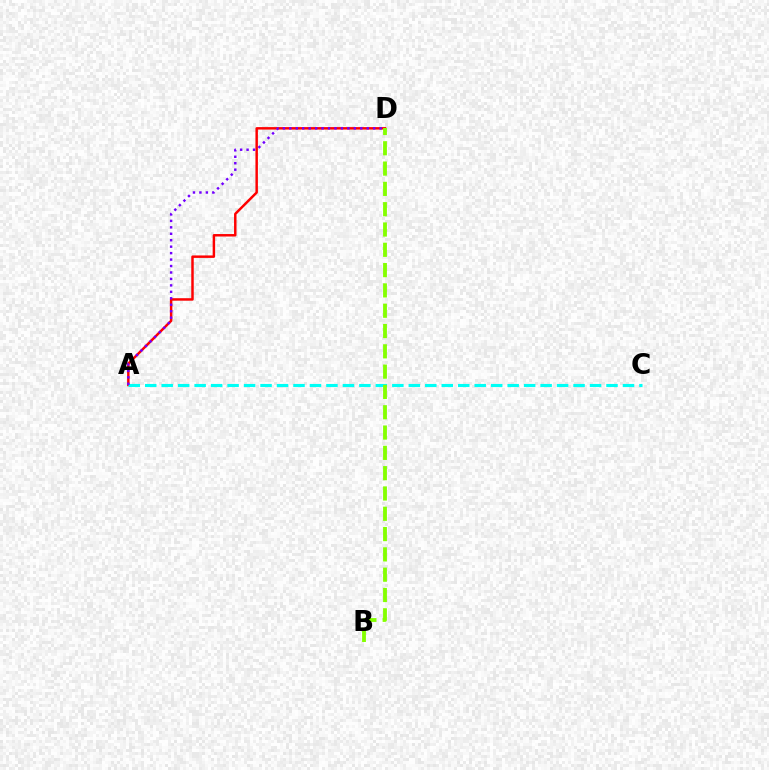{('A', 'D'): [{'color': '#ff0000', 'line_style': 'solid', 'thickness': 1.78}, {'color': '#7200ff', 'line_style': 'dotted', 'thickness': 1.75}], ('A', 'C'): [{'color': '#00fff6', 'line_style': 'dashed', 'thickness': 2.24}], ('B', 'D'): [{'color': '#84ff00', 'line_style': 'dashed', 'thickness': 2.76}]}